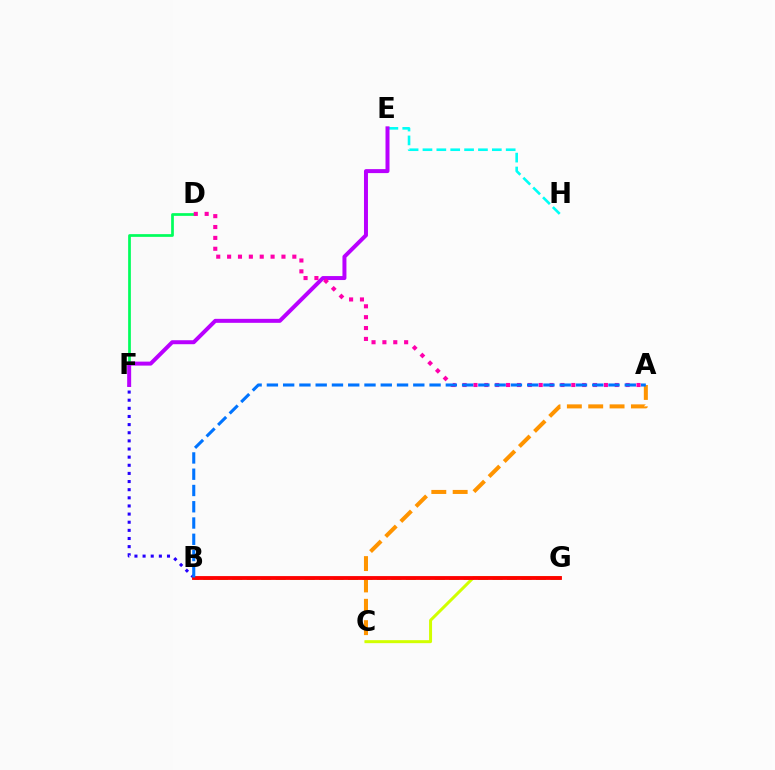{('D', 'F'): [{'color': '#00ff5c', 'line_style': 'solid', 'thickness': 1.97}], ('B', 'F'): [{'color': '#2500ff', 'line_style': 'dotted', 'thickness': 2.21}], ('A', 'C'): [{'color': '#ff9400', 'line_style': 'dashed', 'thickness': 2.9}], ('B', 'G'): [{'color': '#3dff00', 'line_style': 'dashed', 'thickness': 1.96}, {'color': '#ff0000', 'line_style': 'solid', 'thickness': 2.76}], ('E', 'H'): [{'color': '#00fff6', 'line_style': 'dashed', 'thickness': 1.88}], ('C', 'G'): [{'color': '#d1ff00', 'line_style': 'solid', 'thickness': 2.16}], ('E', 'F'): [{'color': '#b900ff', 'line_style': 'solid', 'thickness': 2.87}], ('A', 'D'): [{'color': '#ff00ac', 'line_style': 'dotted', 'thickness': 2.95}], ('A', 'B'): [{'color': '#0074ff', 'line_style': 'dashed', 'thickness': 2.21}]}